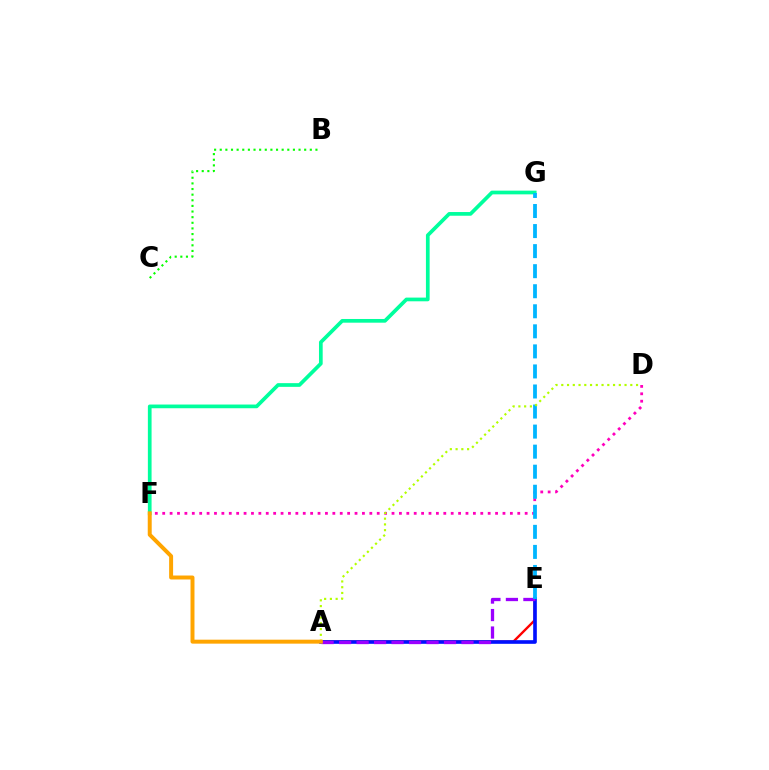{('F', 'G'): [{'color': '#00ff9d', 'line_style': 'solid', 'thickness': 2.67}], ('D', 'F'): [{'color': '#ff00bd', 'line_style': 'dotted', 'thickness': 2.01}], ('B', 'C'): [{'color': '#08ff00', 'line_style': 'dotted', 'thickness': 1.53}], ('A', 'E'): [{'color': '#ff0000', 'line_style': 'solid', 'thickness': 1.71}, {'color': '#0010ff', 'line_style': 'solid', 'thickness': 2.62}, {'color': '#9b00ff', 'line_style': 'dashed', 'thickness': 2.38}], ('E', 'G'): [{'color': '#00b5ff', 'line_style': 'dashed', 'thickness': 2.72}], ('A', 'D'): [{'color': '#b3ff00', 'line_style': 'dotted', 'thickness': 1.56}], ('A', 'F'): [{'color': '#ffa500', 'line_style': 'solid', 'thickness': 2.85}]}